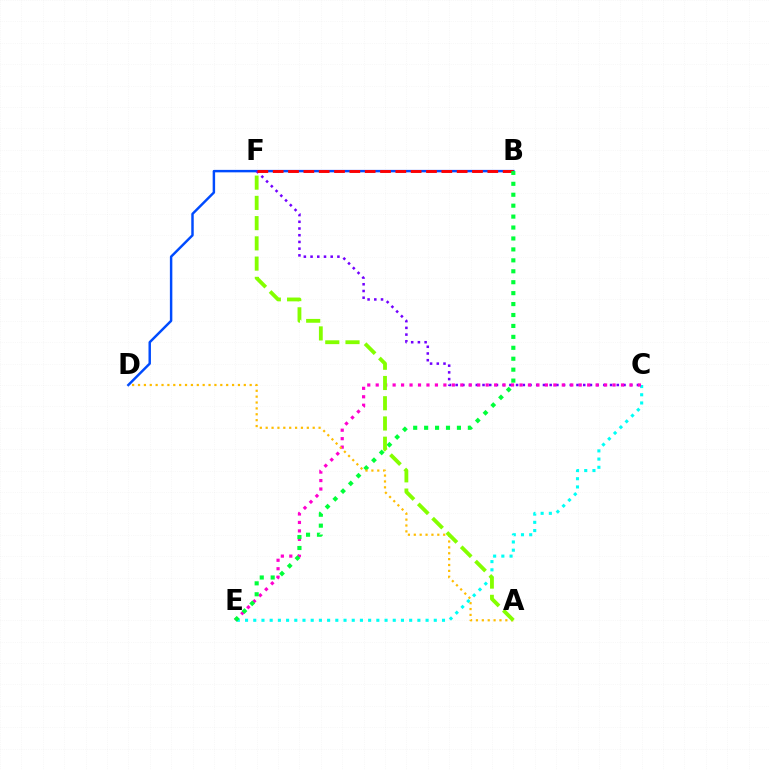{('C', 'E'): [{'color': '#00fff6', 'line_style': 'dotted', 'thickness': 2.23}, {'color': '#ff00cf', 'line_style': 'dotted', 'thickness': 2.3}], ('B', 'D'): [{'color': '#004bff', 'line_style': 'solid', 'thickness': 1.77}], ('C', 'F'): [{'color': '#7200ff', 'line_style': 'dotted', 'thickness': 1.82}], ('B', 'F'): [{'color': '#ff0000', 'line_style': 'dashed', 'thickness': 2.08}], ('B', 'E'): [{'color': '#00ff39', 'line_style': 'dotted', 'thickness': 2.97}], ('A', 'D'): [{'color': '#ffbd00', 'line_style': 'dotted', 'thickness': 1.6}], ('A', 'F'): [{'color': '#84ff00', 'line_style': 'dashed', 'thickness': 2.75}]}